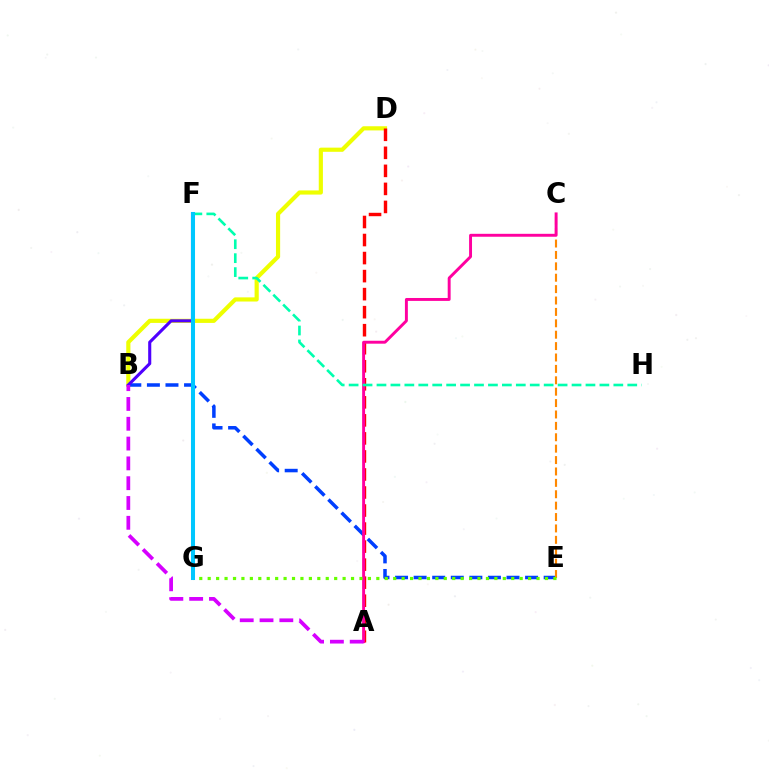{('B', 'D'): [{'color': '#eeff00', 'line_style': 'solid', 'thickness': 3.0}], ('A', 'D'): [{'color': '#ff0000', 'line_style': 'dashed', 'thickness': 2.45}], ('B', 'E'): [{'color': '#003fff', 'line_style': 'dashed', 'thickness': 2.52}], ('C', 'E'): [{'color': '#ff8800', 'line_style': 'dashed', 'thickness': 1.55}], ('A', 'C'): [{'color': '#ff00a0', 'line_style': 'solid', 'thickness': 2.11}], ('B', 'F'): [{'color': '#4f00ff', 'line_style': 'solid', 'thickness': 2.23}], ('F', 'H'): [{'color': '#00ffaf', 'line_style': 'dashed', 'thickness': 1.89}], ('A', 'B'): [{'color': '#d600ff', 'line_style': 'dashed', 'thickness': 2.69}], ('E', 'G'): [{'color': '#66ff00', 'line_style': 'dotted', 'thickness': 2.29}], ('F', 'G'): [{'color': '#00ff27', 'line_style': 'dotted', 'thickness': 2.11}, {'color': '#00c7ff', 'line_style': 'solid', 'thickness': 2.91}]}